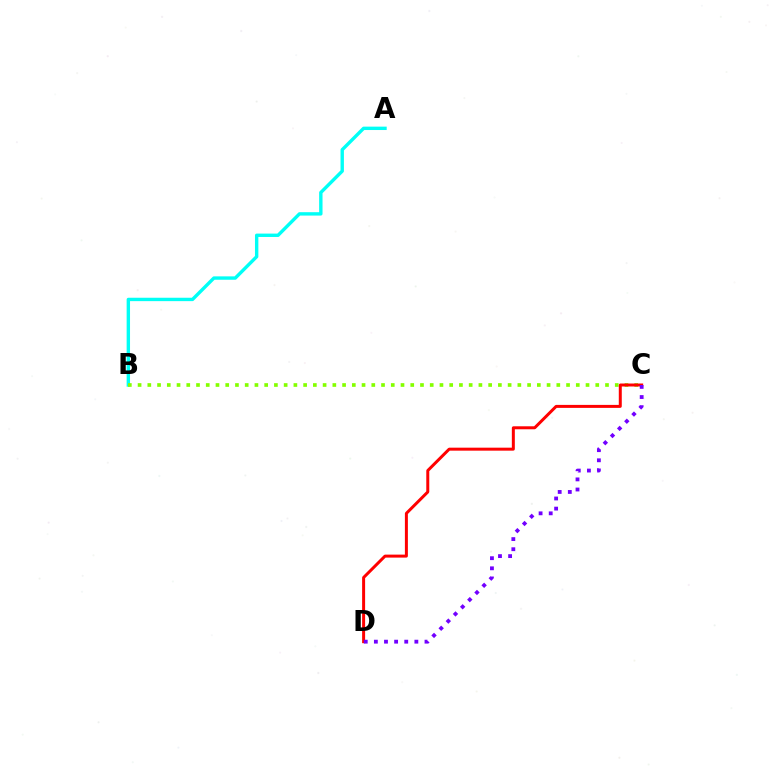{('A', 'B'): [{'color': '#00fff6', 'line_style': 'solid', 'thickness': 2.44}], ('B', 'C'): [{'color': '#84ff00', 'line_style': 'dotted', 'thickness': 2.65}], ('C', 'D'): [{'color': '#ff0000', 'line_style': 'solid', 'thickness': 2.15}, {'color': '#7200ff', 'line_style': 'dotted', 'thickness': 2.75}]}